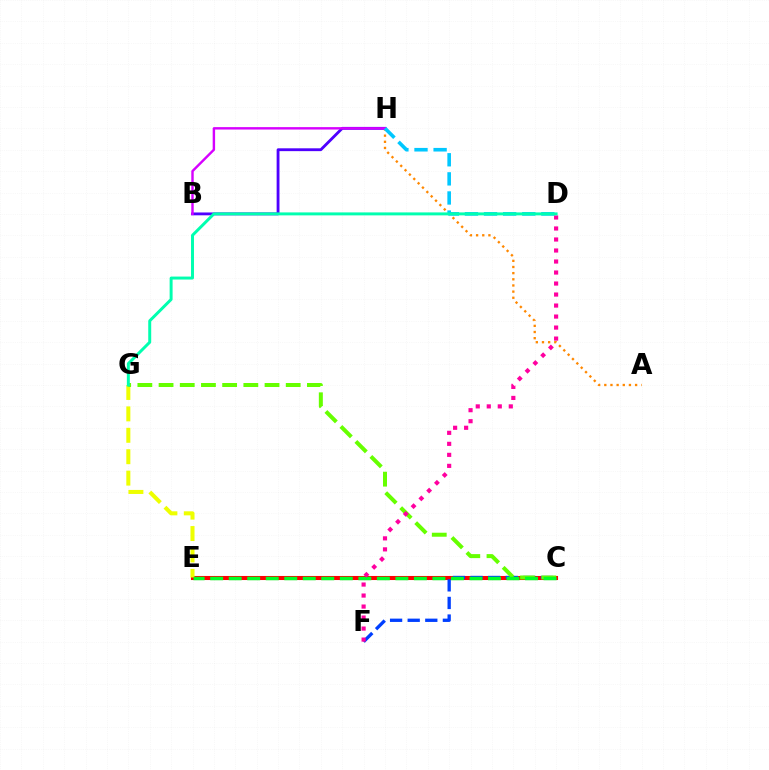{('C', 'E'): [{'color': '#ff0000', 'line_style': 'solid', 'thickness': 2.93}, {'color': '#00ff27', 'line_style': 'dashed', 'thickness': 2.52}], ('A', 'H'): [{'color': '#ff8800', 'line_style': 'dotted', 'thickness': 1.67}], ('C', 'F'): [{'color': '#003fff', 'line_style': 'dashed', 'thickness': 2.39}], ('B', 'H'): [{'color': '#4f00ff', 'line_style': 'solid', 'thickness': 2.04}, {'color': '#d600ff', 'line_style': 'solid', 'thickness': 1.74}], ('E', 'G'): [{'color': '#eeff00', 'line_style': 'dashed', 'thickness': 2.91}], ('D', 'H'): [{'color': '#00c7ff', 'line_style': 'dashed', 'thickness': 2.59}], ('C', 'G'): [{'color': '#66ff00', 'line_style': 'dashed', 'thickness': 2.88}], ('D', 'F'): [{'color': '#ff00a0', 'line_style': 'dotted', 'thickness': 2.99}], ('D', 'G'): [{'color': '#00ffaf', 'line_style': 'solid', 'thickness': 2.14}]}